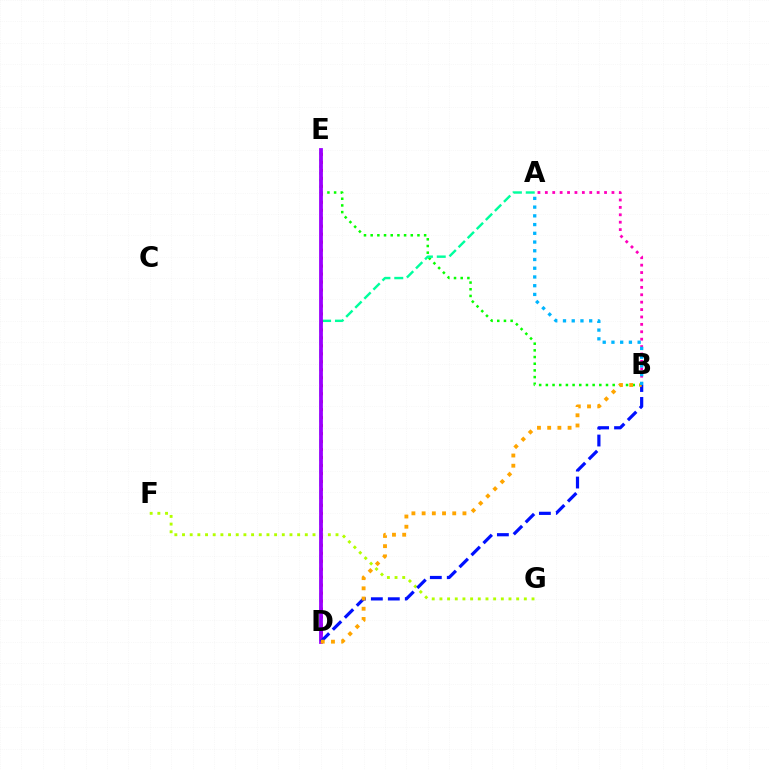{('F', 'G'): [{'color': '#b3ff00', 'line_style': 'dotted', 'thickness': 2.09}], ('B', 'E'): [{'color': '#08ff00', 'line_style': 'dotted', 'thickness': 1.82}], ('A', 'D'): [{'color': '#00ff9d', 'line_style': 'dashed', 'thickness': 1.74}], ('D', 'E'): [{'color': '#ff0000', 'line_style': 'dotted', 'thickness': 2.17}, {'color': '#9b00ff', 'line_style': 'solid', 'thickness': 2.73}], ('A', 'B'): [{'color': '#ff00bd', 'line_style': 'dotted', 'thickness': 2.01}, {'color': '#00b5ff', 'line_style': 'dotted', 'thickness': 2.37}], ('B', 'D'): [{'color': '#0010ff', 'line_style': 'dashed', 'thickness': 2.3}, {'color': '#ffa500', 'line_style': 'dotted', 'thickness': 2.77}]}